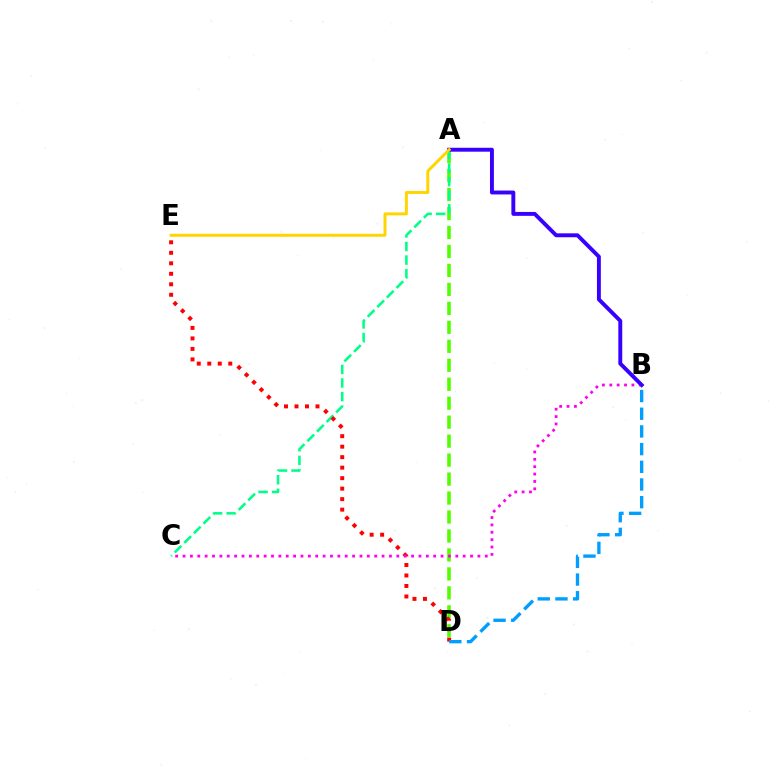{('A', 'D'): [{'color': '#4fff00', 'line_style': 'dashed', 'thickness': 2.58}], ('A', 'C'): [{'color': '#00ff86', 'line_style': 'dashed', 'thickness': 1.85}], ('D', 'E'): [{'color': '#ff0000', 'line_style': 'dotted', 'thickness': 2.85}], ('B', 'D'): [{'color': '#009eff', 'line_style': 'dashed', 'thickness': 2.4}], ('B', 'C'): [{'color': '#ff00ed', 'line_style': 'dotted', 'thickness': 2.0}], ('A', 'B'): [{'color': '#3700ff', 'line_style': 'solid', 'thickness': 2.81}], ('A', 'E'): [{'color': '#ffd500', 'line_style': 'solid', 'thickness': 2.14}]}